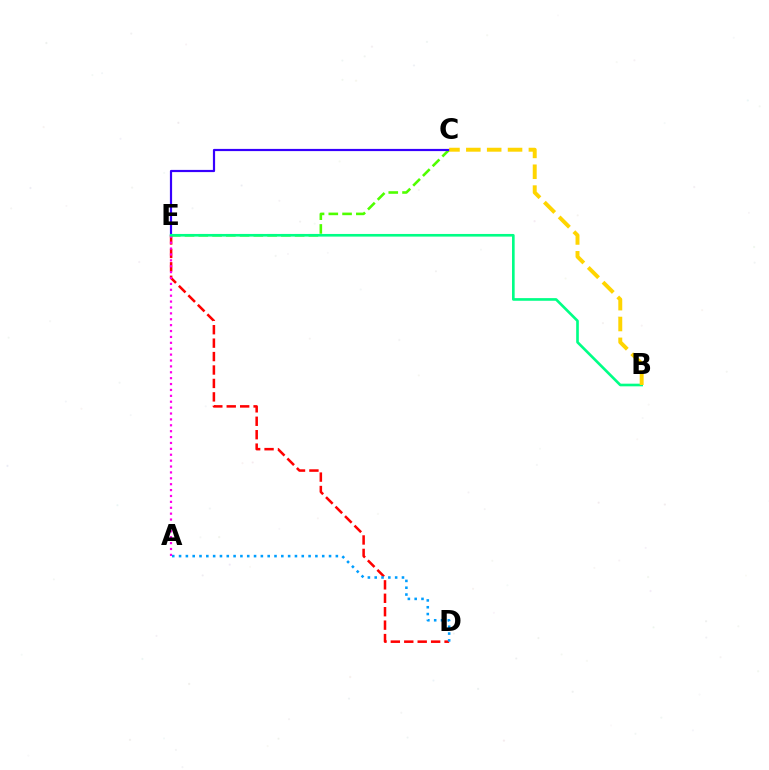{('C', 'E'): [{'color': '#4fff00', 'line_style': 'dashed', 'thickness': 1.87}, {'color': '#3700ff', 'line_style': 'solid', 'thickness': 1.58}], ('D', 'E'): [{'color': '#ff0000', 'line_style': 'dashed', 'thickness': 1.82}], ('A', 'E'): [{'color': '#ff00ed', 'line_style': 'dotted', 'thickness': 1.6}], ('A', 'D'): [{'color': '#009eff', 'line_style': 'dotted', 'thickness': 1.85}], ('B', 'E'): [{'color': '#00ff86', 'line_style': 'solid', 'thickness': 1.9}], ('B', 'C'): [{'color': '#ffd500', 'line_style': 'dashed', 'thickness': 2.83}]}